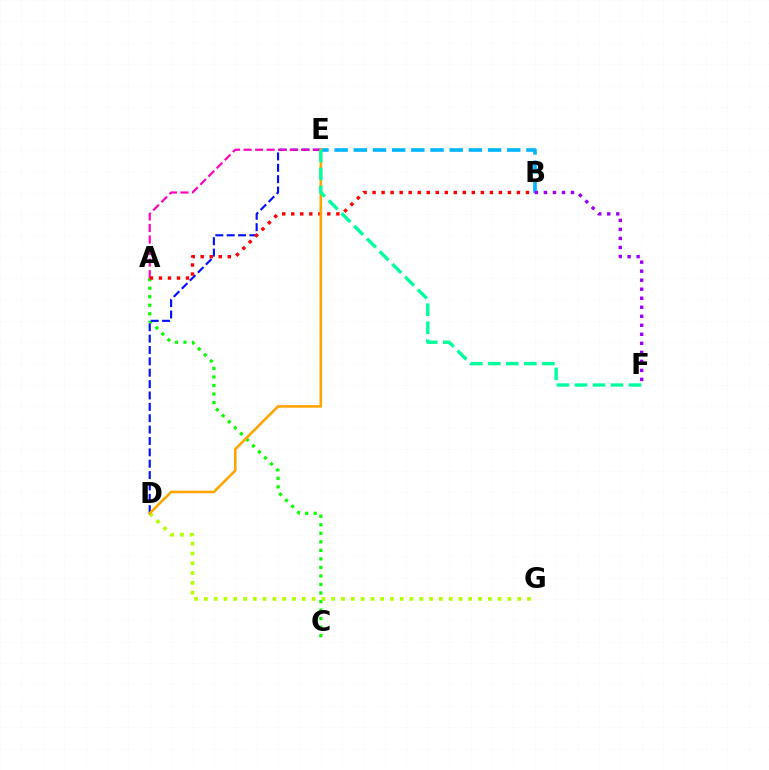{('A', 'C'): [{'color': '#08ff00', 'line_style': 'dotted', 'thickness': 2.32}], ('D', 'E'): [{'color': '#0010ff', 'line_style': 'dashed', 'thickness': 1.54}, {'color': '#ffa500', 'line_style': 'solid', 'thickness': 1.87}], ('A', 'E'): [{'color': '#ff00bd', 'line_style': 'dashed', 'thickness': 1.57}], ('D', 'G'): [{'color': '#b3ff00', 'line_style': 'dotted', 'thickness': 2.66}], ('B', 'E'): [{'color': '#00b5ff', 'line_style': 'dashed', 'thickness': 2.61}], ('A', 'B'): [{'color': '#ff0000', 'line_style': 'dotted', 'thickness': 2.45}], ('B', 'F'): [{'color': '#9b00ff', 'line_style': 'dotted', 'thickness': 2.45}], ('E', 'F'): [{'color': '#00ff9d', 'line_style': 'dashed', 'thickness': 2.45}]}